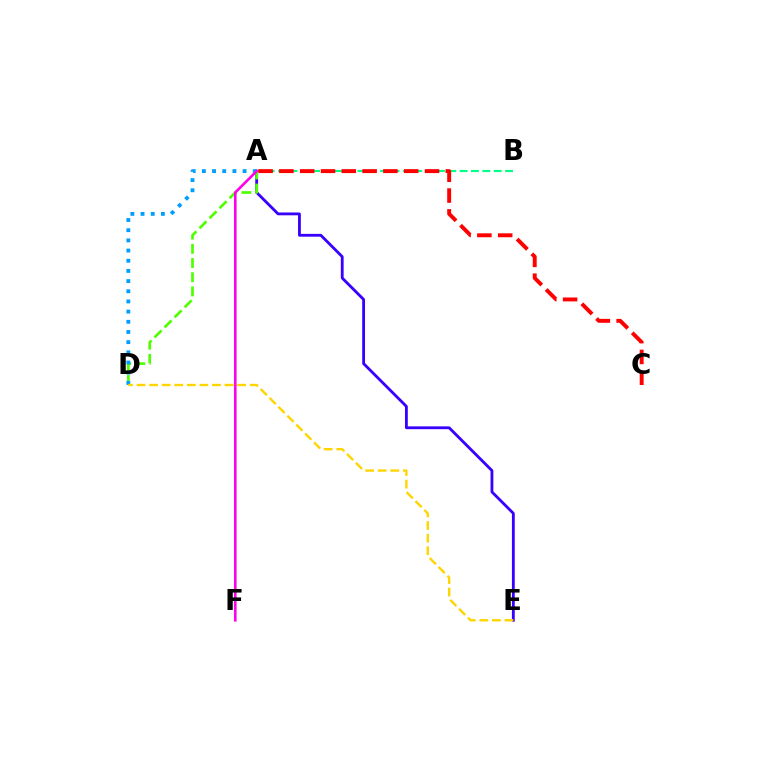{('A', 'E'): [{'color': '#3700ff', 'line_style': 'solid', 'thickness': 2.03}], ('A', 'D'): [{'color': '#4fff00', 'line_style': 'dashed', 'thickness': 1.93}, {'color': '#009eff', 'line_style': 'dotted', 'thickness': 2.76}], ('A', 'B'): [{'color': '#00ff86', 'line_style': 'dashed', 'thickness': 1.54}], ('D', 'E'): [{'color': '#ffd500', 'line_style': 'dashed', 'thickness': 1.71}], ('A', 'C'): [{'color': '#ff0000', 'line_style': 'dashed', 'thickness': 2.83}], ('A', 'F'): [{'color': '#ff00ed', 'line_style': 'solid', 'thickness': 1.89}]}